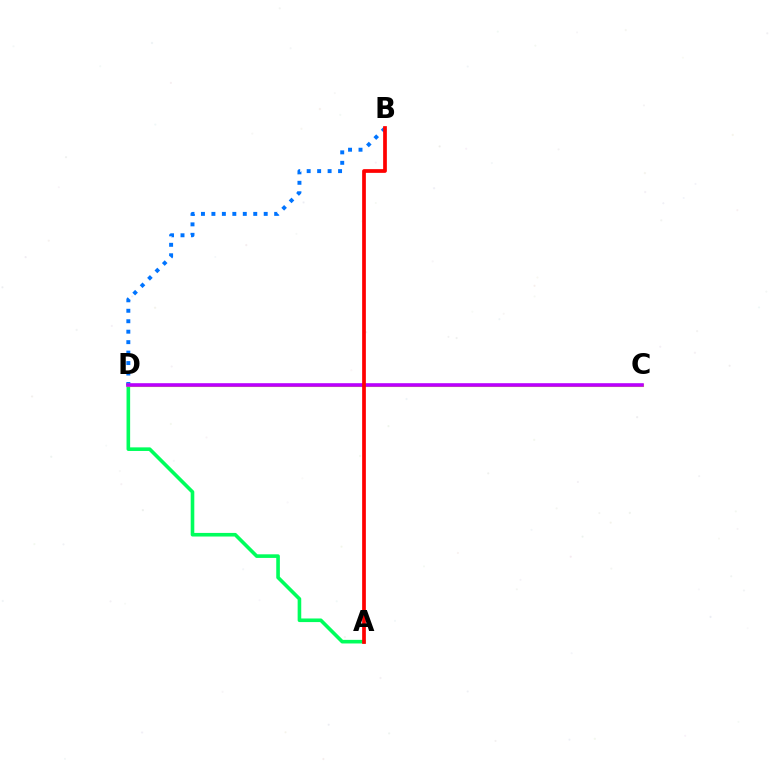{('B', 'D'): [{'color': '#0074ff', 'line_style': 'dotted', 'thickness': 2.84}], ('A', 'D'): [{'color': '#00ff5c', 'line_style': 'solid', 'thickness': 2.6}], ('C', 'D'): [{'color': '#d1ff00', 'line_style': 'solid', 'thickness': 2.25}, {'color': '#b900ff', 'line_style': 'solid', 'thickness': 2.59}], ('A', 'B'): [{'color': '#ff0000', 'line_style': 'solid', 'thickness': 2.68}]}